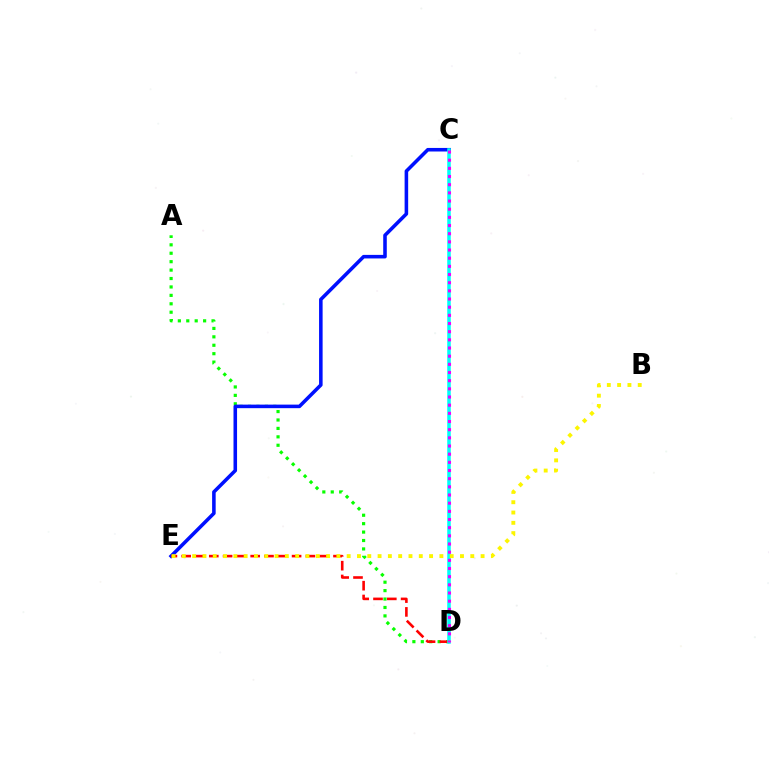{('A', 'D'): [{'color': '#08ff00', 'line_style': 'dotted', 'thickness': 2.29}], ('C', 'E'): [{'color': '#0010ff', 'line_style': 'solid', 'thickness': 2.56}], ('D', 'E'): [{'color': '#ff0000', 'line_style': 'dashed', 'thickness': 1.87}], ('C', 'D'): [{'color': '#00fff6', 'line_style': 'solid', 'thickness': 2.54}, {'color': '#ee00ff', 'line_style': 'dotted', 'thickness': 2.22}], ('B', 'E'): [{'color': '#fcf500', 'line_style': 'dotted', 'thickness': 2.8}]}